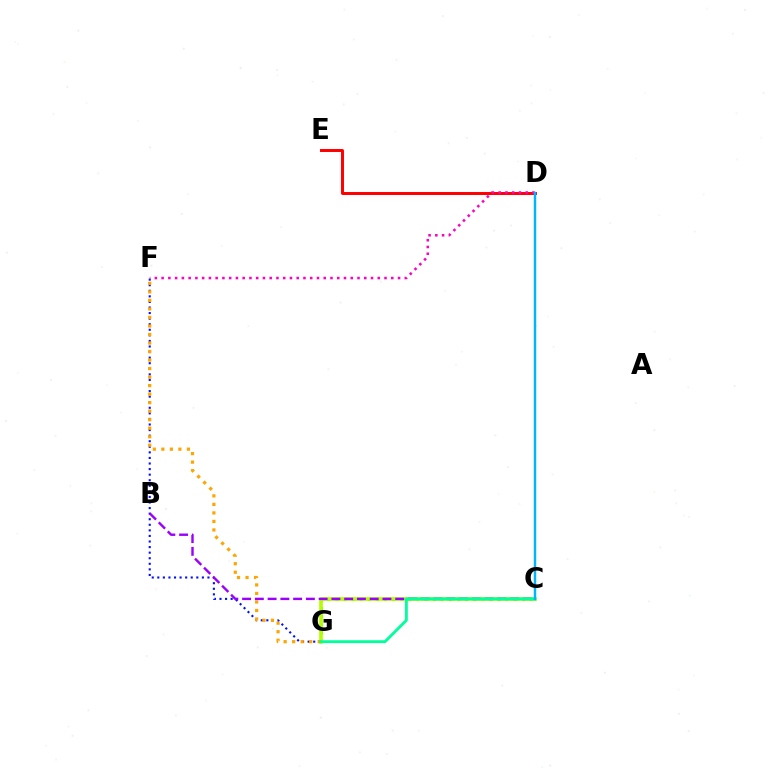{('C', 'G'): [{'color': '#08ff00', 'line_style': 'dotted', 'thickness': 2.2}, {'color': '#b3ff00', 'line_style': 'solid', 'thickness': 2.62}, {'color': '#00ff9d', 'line_style': 'solid', 'thickness': 2.05}], ('D', 'E'): [{'color': '#ff0000', 'line_style': 'solid', 'thickness': 2.13}], ('F', 'G'): [{'color': '#0010ff', 'line_style': 'dotted', 'thickness': 1.51}, {'color': '#ffa500', 'line_style': 'dotted', 'thickness': 2.32}], ('B', 'C'): [{'color': '#9b00ff', 'line_style': 'dashed', 'thickness': 1.73}], ('D', 'F'): [{'color': '#ff00bd', 'line_style': 'dotted', 'thickness': 1.84}], ('C', 'D'): [{'color': '#00b5ff', 'line_style': 'solid', 'thickness': 1.76}]}